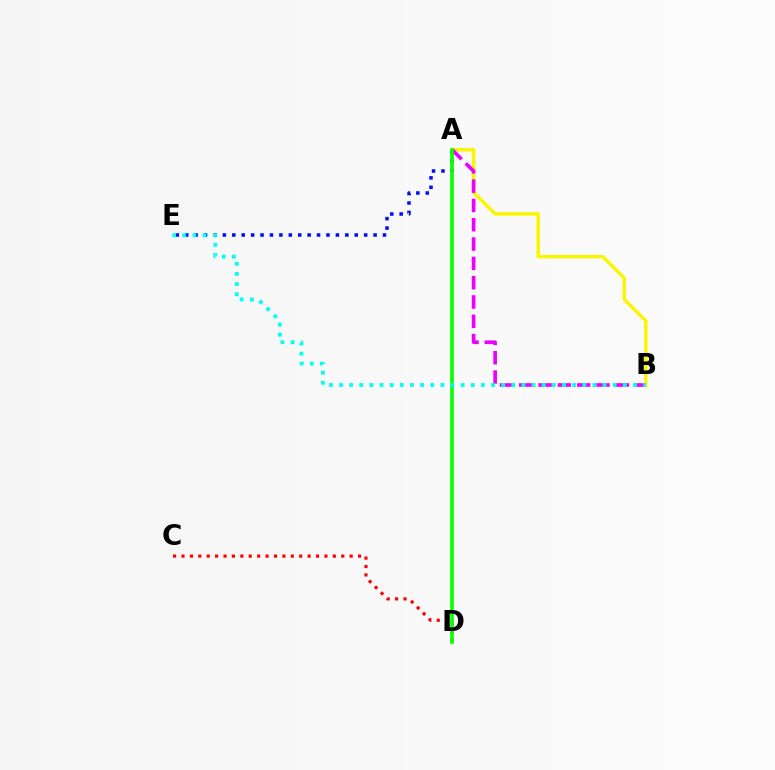{('A', 'E'): [{'color': '#0010ff', 'line_style': 'dotted', 'thickness': 2.56}], ('A', 'B'): [{'color': '#fcf500', 'line_style': 'solid', 'thickness': 2.49}, {'color': '#ee00ff', 'line_style': 'dashed', 'thickness': 2.62}], ('C', 'D'): [{'color': '#ff0000', 'line_style': 'dotted', 'thickness': 2.28}], ('A', 'D'): [{'color': '#08ff00', 'line_style': 'solid', 'thickness': 2.59}], ('B', 'E'): [{'color': '#00fff6', 'line_style': 'dotted', 'thickness': 2.75}]}